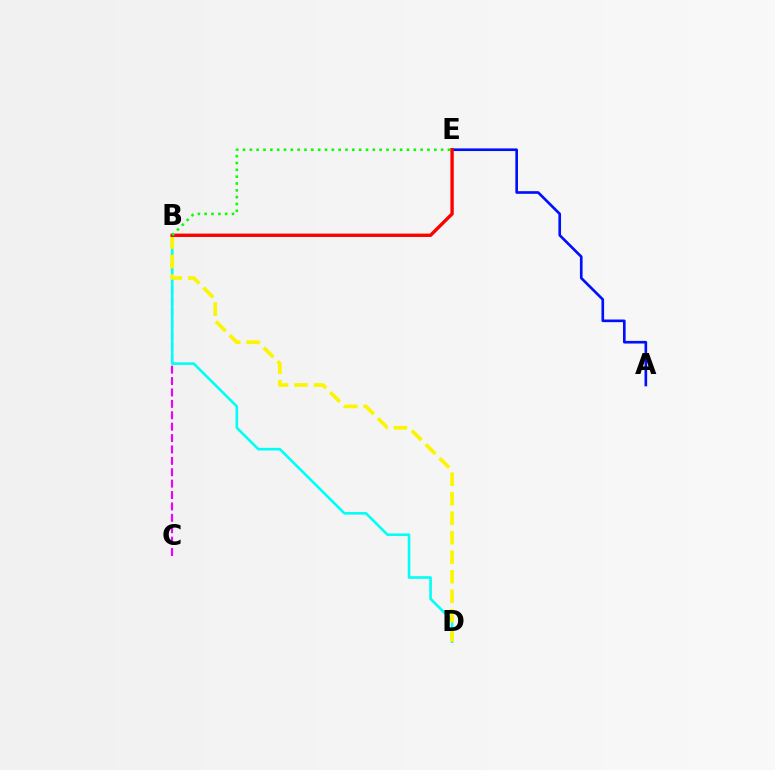{('A', 'E'): [{'color': '#0010ff', 'line_style': 'solid', 'thickness': 1.91}], ('B', 'C'): [{'color': '#ee00ff', 'line_style': 'dashed', 'thickness': 1.55}], ('B', 'D'): [{'color': '#00fff6', 'line_style': 'solid', 'thickness': 1.88}, {'color': '#fcf500', 'line_style': 'dashed', 'thickness': 2.65}], ('B', 'E'): [{'color': '#ff0000', 'line_style': 'solid', 'thickness': 2.42}, {'color': '#08ff00', 'line_style': 'dotted', 'thickness': 1.86}]}